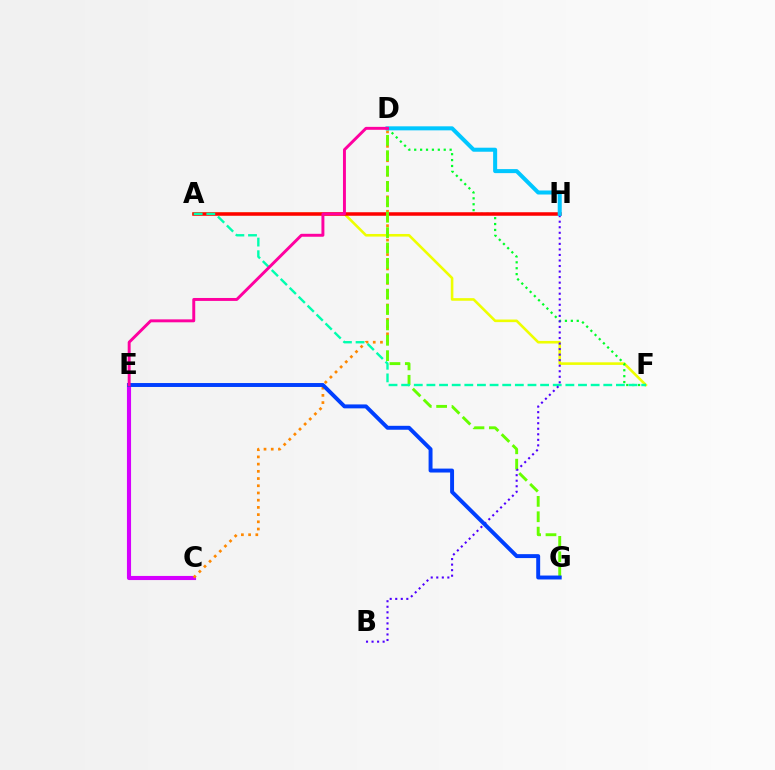{('A', 'F'): [{'color': '#eeff00', 'line_style': 'solid', 'thickness': 1.87}, {'color': '#00ffaf', 'line_style': 'dashed', 'thickness': 1.72}], ('D', 'F'): [{'color': '#00ff27', 'line_style': 'dotted', 'thickness': 1.6}], ('C', 'E'): [{'color': '#d600ff', 'line_style': 'solid', 'thickness': 2.96}], ('A', 'H'): [{'color': '#ff0000', 'line_style': 'solid', 'thickness': 2.53}], ('C', 'D'): [{'color': '#ff8800', 'line_style': 'dotted', 'thickness': 1.96}], ('D', 'G'): [{'color': '#66ff00', 'line_style': 'dashed', 'thickness': 2.09}], ('B', 'H'): [{'color': '#4f00ff', 'line_style': 'dotted', 'thickness': 1.5}], ('E', 'G'): [{'color': '#003fff', 'line_style': 'solid', 'thickness': 2.83}], ('D', 'H'): [{'color': '#00c7ff', 'line_style': 'solid', 'thickness': 2.9}], ('D', 'E'): [{'color': '#ff00a0', 'line_style': 'solid', 'thickness': 2.12}]}